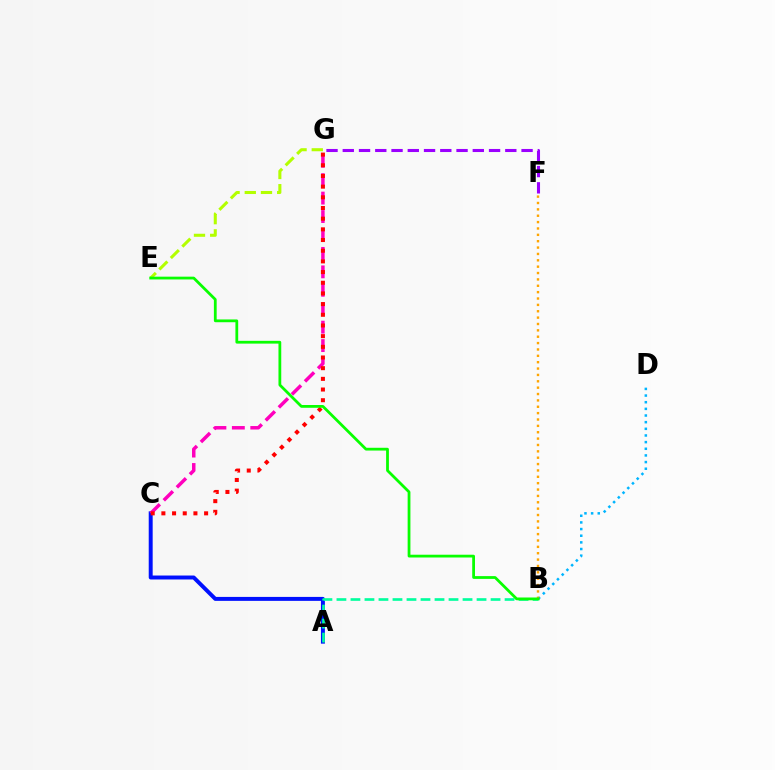{('F', 'G'): [{'color': '#9b00ff', 'line_style': 'dashed', 'thickness': 2.21}], ('A', 'C'): [{'color': '#0010ff', 'line_style': 'solid', 'thickness': 2.84}], ('B', 'D'): [{'color': '#00b5ff', 'line_style': 'dotted', 'thickness': 1.81}], ('A', 'B'): [{'color': '#00ff9d', 'line_style': 'dashed', 'thickness': 1.9}], ('C', 'G'): [{'color': '#ff00bd', 'line_style': 'dashed', 'thickness': 2.5}, {'color': '#ff0000', 'line_style': 'dotted', 'thickness': 2.9}], ('E', 'G'): [{'color': '#b3ff00', 'line_style': 'dashed', 'thickness': 2.2}], ('B', 'F'): [{'color': '#ffa500', 'line_style': 'dotted', 'thickness': 1.73}], ('B', 'E'): [{'color': '#08ff00', 'line_style': 'solid', 'thickness': 2.0}]}